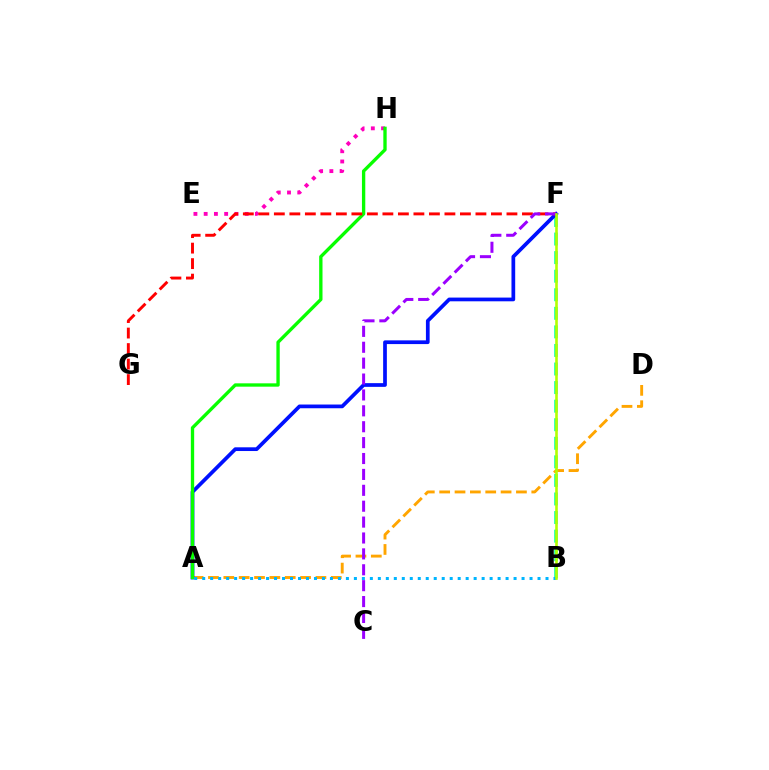{('B', 'F'): [{'color': '#00ff9d', 'line_style': 'dashed', 'thickness': 2.52}, {'color': '#b3ff00', 'line_style': 'solid', 'thickness': 1.88}], ('E', 'H'): [{'color': '#ff00bd', 'line_style': 'dotted', 'thickness': 2.78}], ('A', 'D'): [{'color': '#ffa500', 'line_style': 'dashed', 'thickness': 2.09}], ('A', 'F'): [{'color': '#0010ff', 'line_style': 'solid', 'thickness': 2.68}], ('A', 'H'): [{'color': '#08ff00', 'line_style': 'solid', 'thickness': 2.4}], ('A', 'B'): [{'color': '#00b5ff', 'line_style': 'dotted', 'thickness': 2.17}], ('F', 'G'): [{'color': '#ff0000', 'line_style': 'dashed', 'thickness': 2.11}], ('C', 'F'): [{'color': '#9b00ff', 'line_style': 'dashed', 'thickness': 2.16}]}